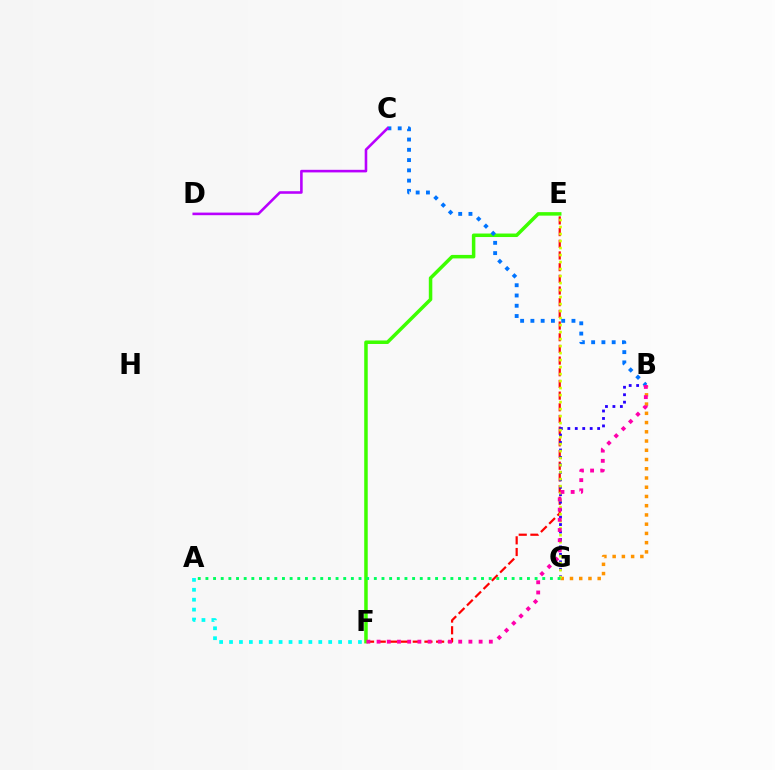{('E', 'F'): [{'color': '#ff0000', 'line_style': 'dashed', 'thickness': 1.59}, {'color': '#3dff00', 'line_style': 'solid', 'thickness': 2.52}], ('A', 'F'): [{'color': '#00fff6', 'line_style': 'dotted', 'thickness': 2.69}], ('B', 'G'): [{'color': '#2500ff', 'line_style': 'dotted', 'thickness': 2.03}, {'color': '#ff9400', 'line_style': 'dotted', 'thickness': 2.51}], ('E', 'G'): [{'color': '#d1ff00', 'line_style': 'dotted', 'thickness': 1.9}], ('B', 'C'): [{'color': '#0074ff', 'line_style': 'dotted', 'thickness': 2.79}], ('B', 'F'): [{'color': '#ff00ac', 'line_style': 'dotted', 'thickness': 2.77}], ('A', 'G'): [{'color': '#00ff5c', 'line_style': 'dotted', 'thickness': 2.08}], ('C', 'D'): [{'color': '#b900ff', 'line_style': 'solid', 'thickness': 1.86}]}